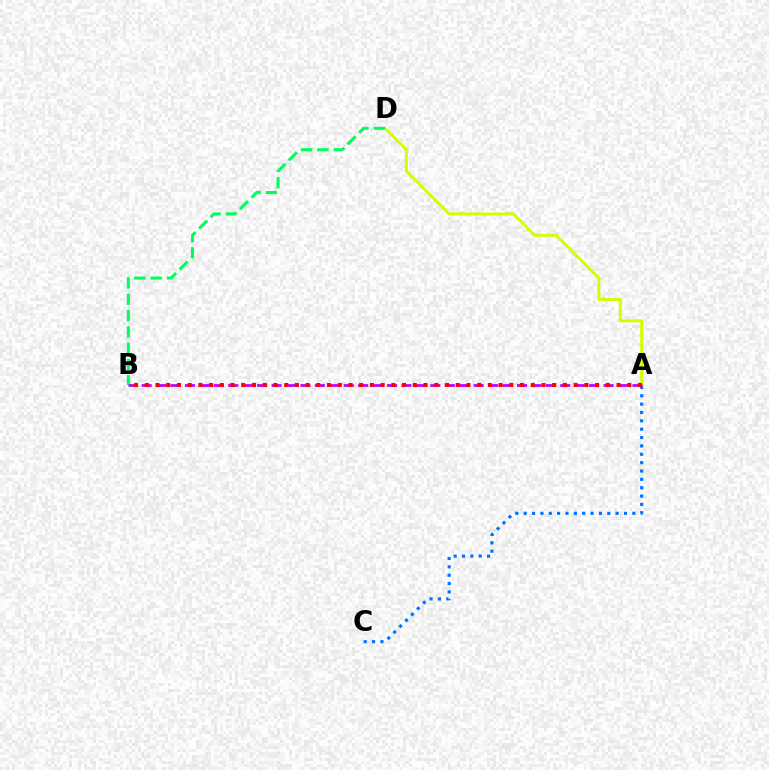{('A', 'C'): [{'color': '#0074ff', 'line_style': 'dotted', 'thickness': 2.27}], ('A', 'D'): [{'color': '#d1ff00', 'line_style': 'solid', 'thickness': 2.1}], ('B', 'D'): [{'color': '#00ff5c', 'line_style': 'dashed', 'thickness': 2.22}], ('A', 'B'): [{'color': '#b900ff', 'line_style': 'dashed', 'thickness': 1.96}, {'color': '#ff0000', 'line_style': 'dotted', 'thickness': 2.91}]}